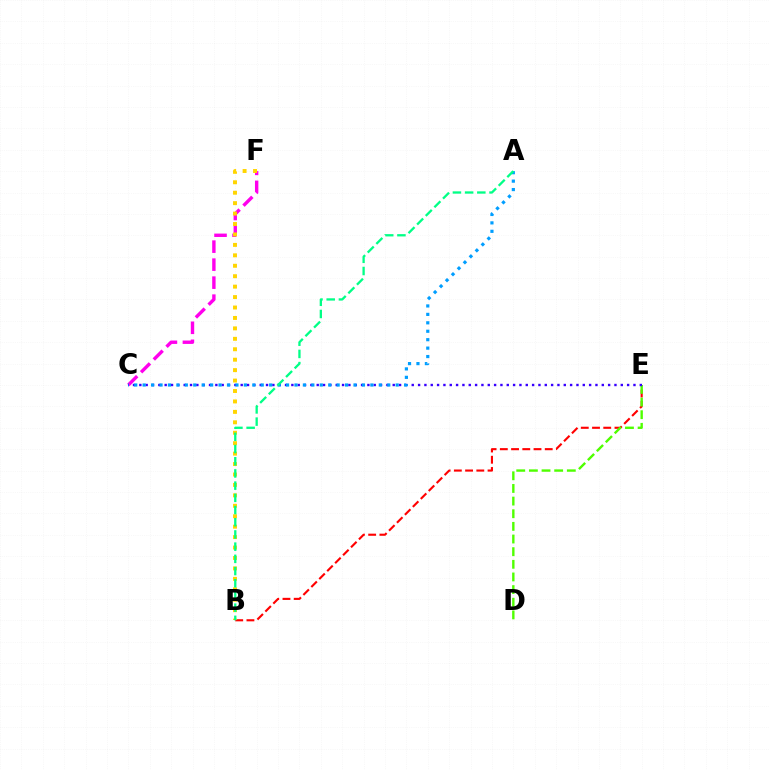{('C', 'F'): [{'color': '#ff00ed', 'line_style': 'dashed', 'thickness': 2.45}], ('B', 'E'): [{'color': '#ff0000', 'line_style': 'dashed', 'thickness': 1.53}], ('B', 'F'): [{'color': '#ffd500', 'line_style': 'dotted', 'thickness': 2.84}], ('D', 'E'): [{'color': '#4fff00', 'line_style': 'dashed', 'thickness': 1.72}], ('C', 'E'): [{'color': '#3700ff', 'line_style': 'dotted', 'thickness': 1.72}], ('A', 'C'): [{'color': '#009eff', 'line_style': 'dotted', 'thickness': 2.29}], ('A', 'B'): [{'color': '#00ff86', 'line_style': 'dashed', 'thickness': 1.66}]}